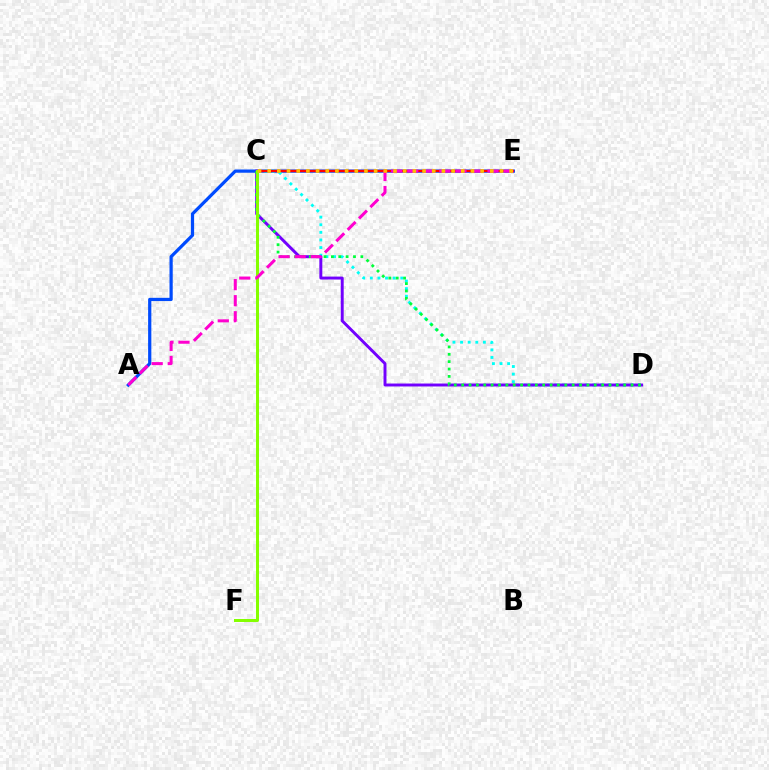{('A', 'E'): [{'color': '#004bff', 'line_style': 'solid', 'thickness': 2.32}, {'color': '#ff00cf', 'line_style': 'dashed', 'thickness': 2.18}], ('C', 'D'): [{'color': '#00fff6', 'line_style': 'dotted', 'thickness': 2.07}, {'color': '#7200ff', 'line_style': 'solid', 'thickness': 2.12}, {'color': '#00ff39', 'line_style': 'dotted', 'thickness': 2.0}], ('C', 'E'): [{'color': '#ff0000', 'line_style': 'solid', 'thickness': 1.66}, {'color': '#ffbd00', 'line_style': 'dotted', 'thickness': 2.63}], ('C', 'F'): [{'color': '#84ff00', 'line_style': 'solid', 'thickness': 2.15}]}